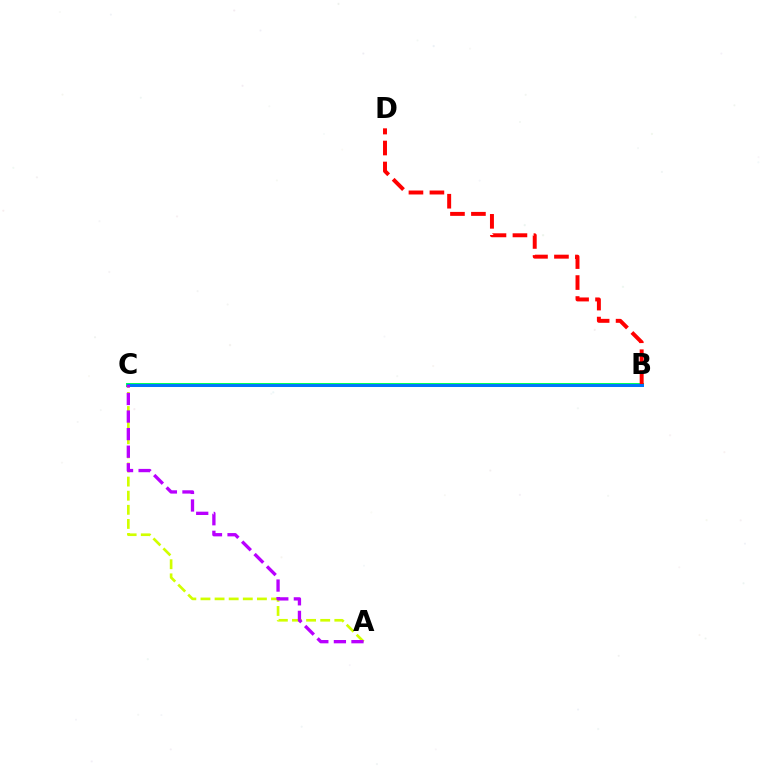{('A', 'C'): [{'color': '#d1ff00', 'line_style': 'dashed', 'thickness': 1.92}, {'color': '#b900ff', 'line_style': 'dashed', 'thickness': 2.39}], ('B', 'C'): [{'color': '#00ff5c', 'line_style': 'solid', 'thickness': 2.89}, {'color': '#0074ff', 'line_style': 'solid', 'thickness': 2.12}], ('B', 'D'): [{'color': '#ff0000', 'line_style': 'dashed', 'thickness': 2.85}]}